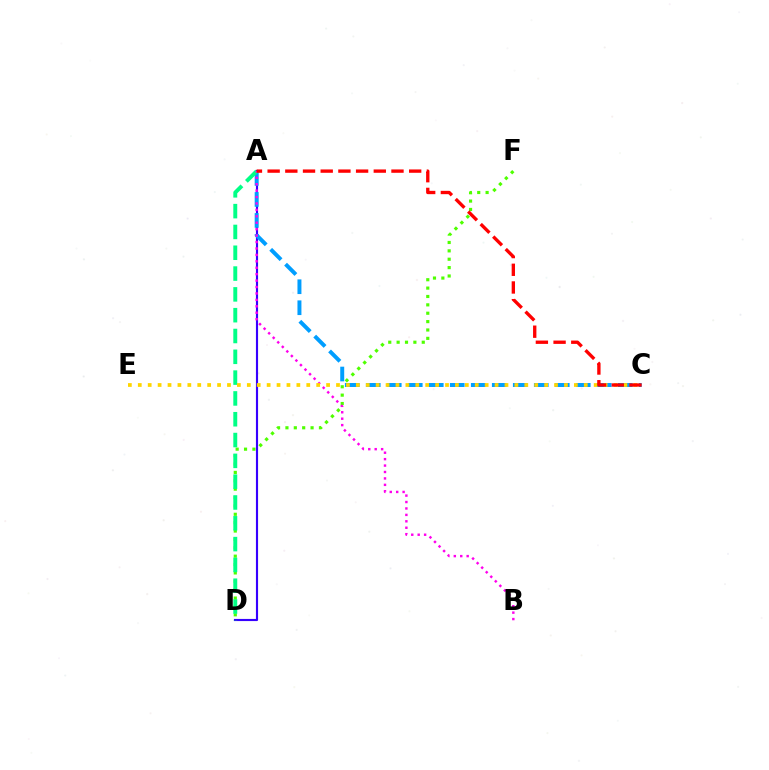{('D', 'F'): [{'color': '#4fff00', 'line_style': 'dotted', 'thickness': 2.28}], ('A', 'D'): [{'color': '#3700ff', 'line_style': 'solid', 'thickness': 1.54}, {'color': '#00ff86', 'line_style': 'dashed', 'thickness': 2.83}], ('A', 'C'): [{'color': '#009eff', 'line_style': 'dashed', 'thickness': 2.85}, {'color': '#ff0000', 'line_style': 'dashed', 'thickness': 2.4}], ('A', 'B'): [{'color': '#ff00ed', 'line_style': 'dotted', 'thickness': 1.75}], ('C', 'E'): [{'color': '#ffd500', 'line_style': 'dotted', 'thickness': 2.69}]}